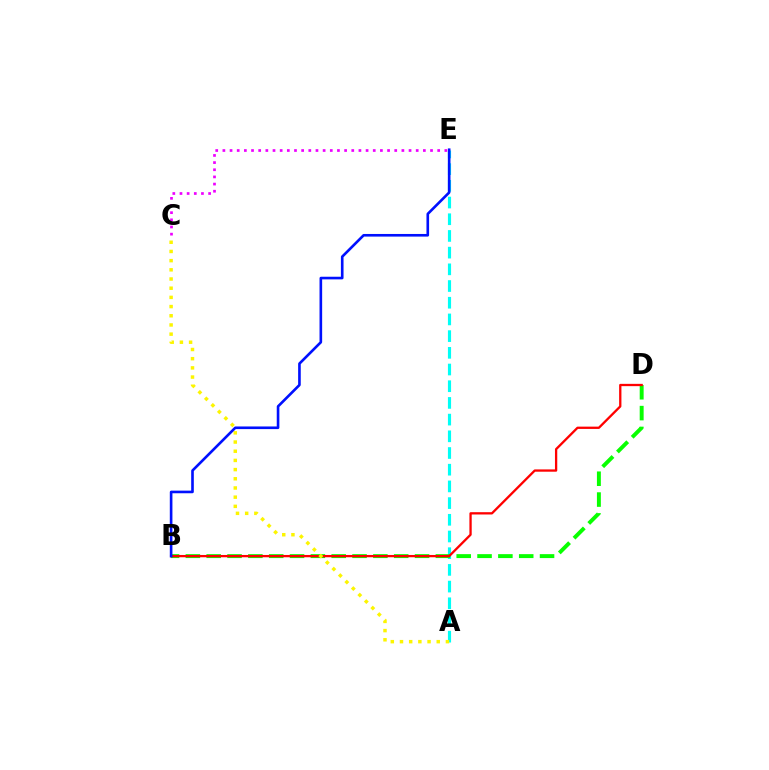{('A', 'E'): [{'color': '#00fff6', 'line_style': 'dashed', 'thickness': 2.27}], ('B', 'D'): [{'color': '#08ff00', 'line_style': 'dashed', 'thickness': 2.83}, {'color': '#ff0000', 'line_style': 'solid', 'thickness': 1.66}], ('C', 'E'): [{'color': '#ee00ff', 'line_style': 'dotted', 'thickness': 1.95}], ('A', 'C'): [{'color': '#fcf500', 'line_style': 'dotted', 'thickness': 2.5}], ('B', 'E'): [{'color': '#0010ff', 'line_style': 'solid', 'thickness': 1.89}]}